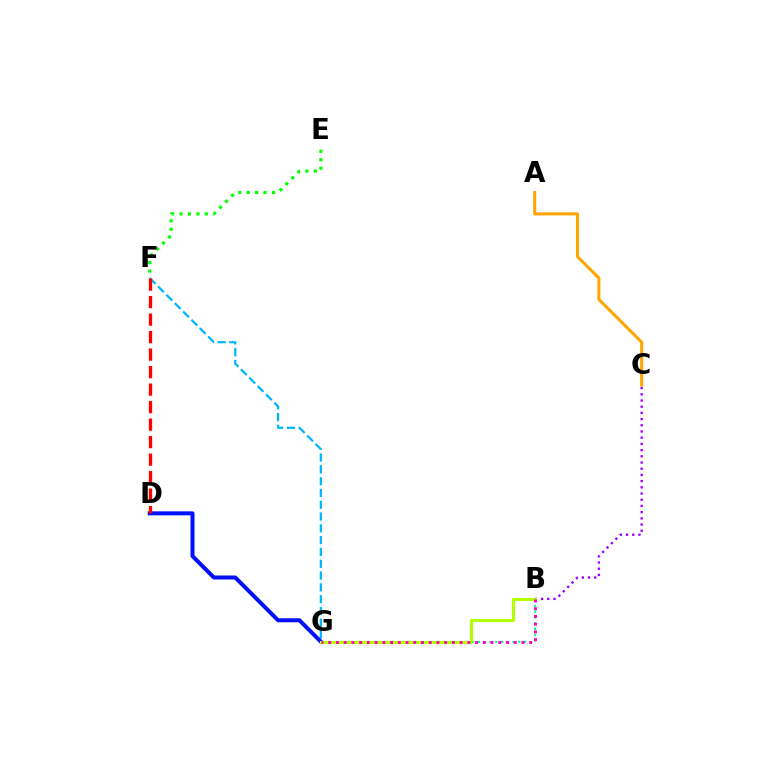{('E', 'F'): [{'color': '#08ff00', 'line_style': 'dotted', 'thickness': 2.29}], ('F', 'G'): [{'color': '#00b5ff', 'line_style': 'dashed', 'thickness': 1.6}], ('B', 'G'): [{'color': '#00ff9d', 'line_style': 'dotted', 'thickness': 1.57}, {'color': '#b3ff00', 'line_style': 'solid', 'thickness': 2.24}, {'color': '#ff00bd', 'line_style': 'dotted', 'thickness': 2.1}], ('A', 'C'): [{'color': '#ffa500', 'line_style': 'solid', 'thickness': 2.19}], ('D', 'G'): [{'color': '#0010ff', 'line_style': 'solid', 'thickness': 2.87}], ('B', 'C'): [{'color': '#9b00ff', 'line_style': 'dotted', 'thickness': 1.69}], ('D', 'F'): [{'color': '#ff0000', 'line_style': 'dashed', 'thickness': 2.38}]}